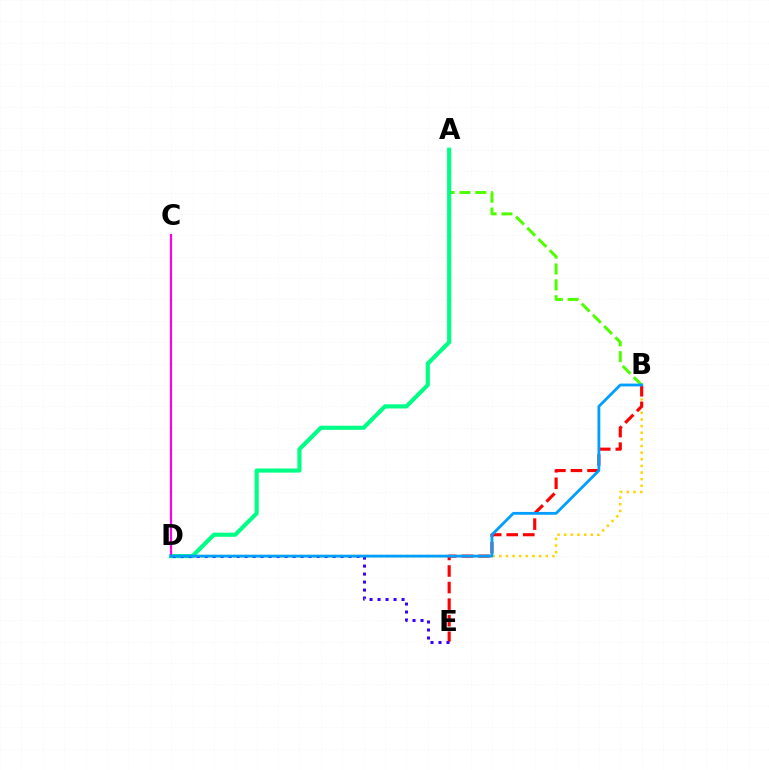{('B', 'D'): [{'color': '#ffd500', 'line_style': 'dotted', 'thickness': 1.8}, {'color': '#009eff', 'line_style': 'solid', 'thickness': 2.02}], ('A', 'B'): [{'color': '#4fff00', 'line_style': 'dashed', 'thickness': 2.15}], ('B', 'E'): [{'color': '#ff0000', 'line_style': 'dashed', 'thickness': 2.25}], ('A', 'D'): [{'color': '#00ff86', 'line_style': 'solid', 'thickness': 2.98}], ('D', 'E'): [{'color': '#3700ff', 'line_style': 'dotted', 'thickness': 2.17}], ('C', 'D'): [{'color': '#ff00ed', 'line_style': 'solid', 'thickness': 1.58}]}